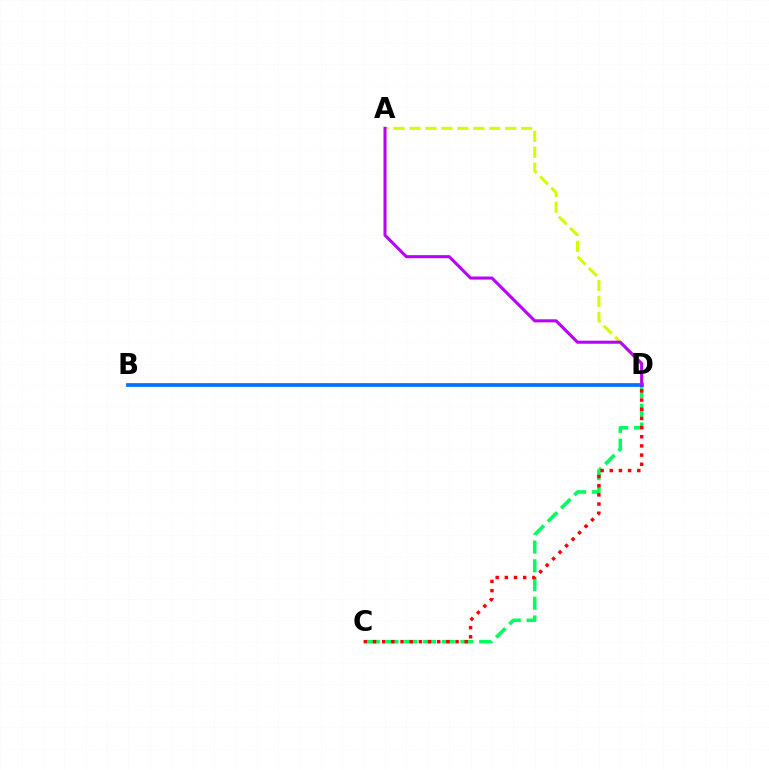{('C', 'D'): [{'color': '#00ff5c', 'line_style': 'dashed', 'thickness': 2.55}, {'color': '#ff0000', 'line_style': 'dotted', 'thickness': 2.49}], ('B', 'D'): [{'color': '#0074ff', 'line_style': 'solid', 'thickness': 2.71}], ('A', 'D'): [{'color': '#d1ff00', 'line_style': 'dashed', 'thickness': 2.17}, {'color': '#b900ff', 'line_style': 'solid', 'thickness': 2.19}]}